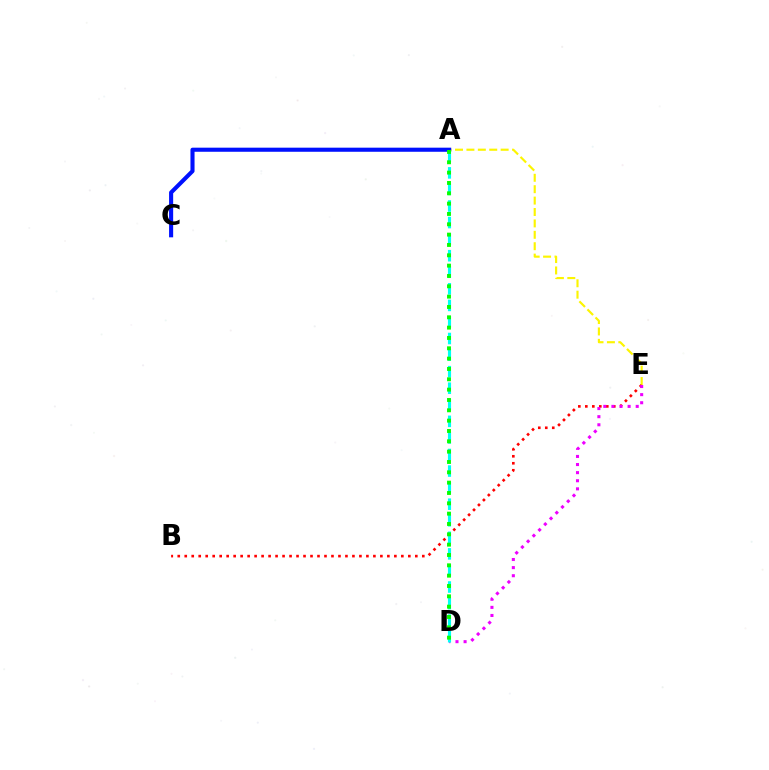{('A', 'E'): [{'color': '#fcf500', 'line_style': 'dashed', 'thickness': 1.55}], ('B', 'E'): [{'color': '#ff0000', 'line_style': 'dotted', 'thickness': 1.9}], ('A', 'C'): [{'color': '#0010ff', 'line_style': 'solid', 'thickness': 2.95}], ('D', 'E'): [{'color': '#ee00ff', 'line_style': 'dotted', 'thickness': 2.2}], ('A', 'D'): [{'color': '#00fff6', 'line_style': 'dashed', 'thickness': 2.25}, {'color': '#08ff00', 'line_style': 'dotted', 'thickness': 2.81}]}